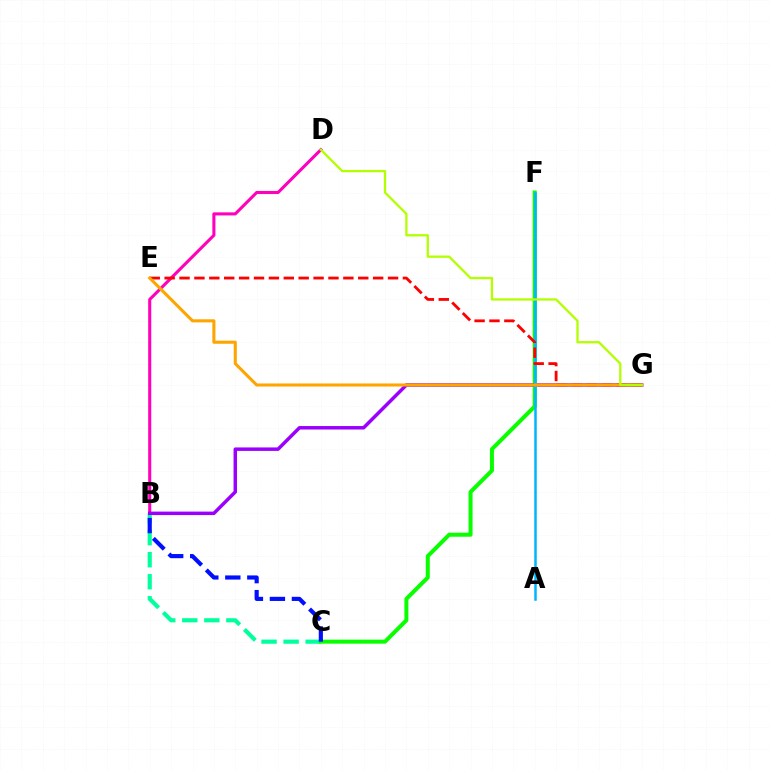{('B', 'C'): [{'color': '#00ff9d', 'line_style': 'dashed', 'thickness': 2.99}, {'color': '#0010ff', 'line_style': 'dashed', 'thickness': 2.99}], ('C', 'F'): [{'color': '#08ff00', 'line_style': 'solid', 'thickness': 2.88}], ('B', 'D'): [{'color': '#ff00bd', 'line_style': 'solid', 'thickness': 2.21}], ('B', 'G'): [{'color': '#9b00ff', 'line_style': 'solid', 'thickness': 2.5}], ('A', 'F'): [{'color': '#00b5ff', 'line_style': 'solid', 'thickness': 1.81}], ('E', 'G'): [{'color': '#ff0000', 'line_style': 'dashed', 'thickness': 2.02}, {'color': '#ffa500', 'line_style': 'solid', 'thickness': 2.21}], ('D', 'G'): [{'color': '#b3ff00', 'line_style': 'solid', 'thickness': 1.65}]}